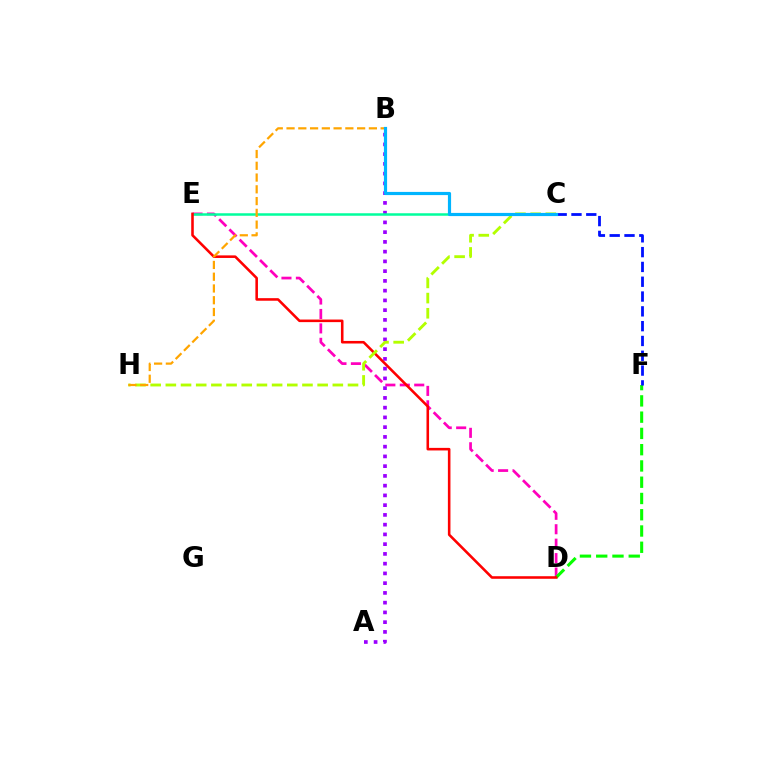{('D', 'E'): [{'color': '#ff00bd', 'line_style': 'dashed', 'thickness': 1.96}, {'color': '#ff0000', 'line_style': 'solid', 'thickness': 1.85}], ('D', 'F'): [{'color': '#08ff00', 'line_style': 'dashed', 'thickness': 2.21}], ('A', 'B'): [{'color': '#9b00ff', 'line_style': 'dotted', 'thickness': 2.65}], ('C', 'E'): [{'color': '#00ff9d', 'line_style': 'solid', 'thickness': 1.8}], ('C', 'H'): [{'color': '#b3ff00', 'line_style': 'dashed', 'thickness': 2.06}], ('B', 'H'): [{'color': '#ffa500', 'line_style': 'dashed', 'thickness': 1.6}], ('C', 'F'): [{'color': '#0010ff', 'line_style': 'dashed', 'thickness': 2.01}], ('B', 'C'): [{'color': '#00b5ff', 'line_style': 'solid', 'thickness': 2.28}]}